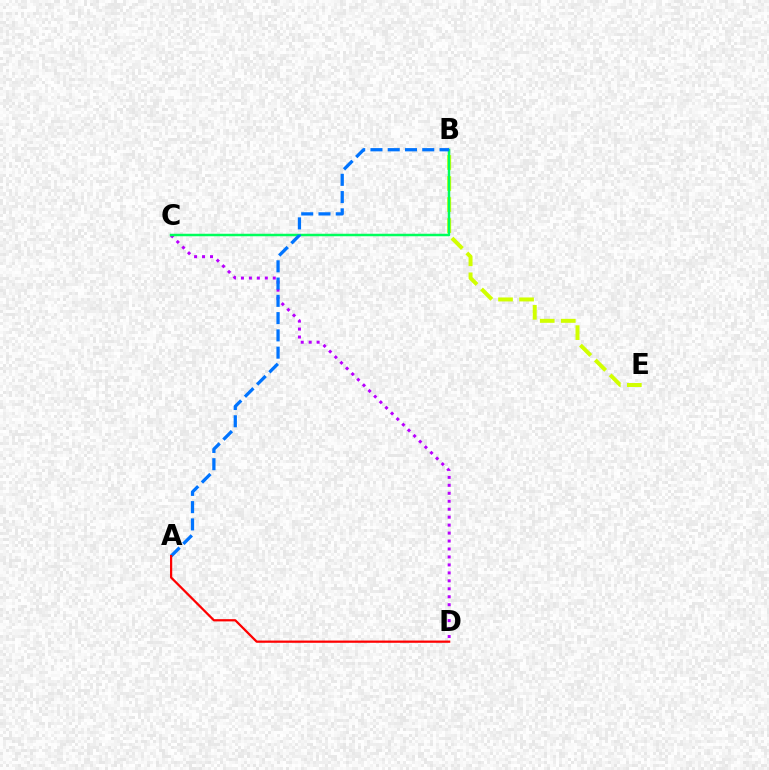{('C', 'D'): [{'color': '#b900ff', 'line_style': 'dotted', 'thickness': 2.16}], ('B', 'E'): [{'color': '#d1ff00', 'line_style': 'dashed', 'thickness': 2.86}], ('B', 'C'): [{'color': '#00ff5c', 'line_style': 'solid', 'thickness': 1.79}], ('A', 'B'): [{'color': '#0074ff', 'line_style': 'dashed', 'thickness': 2.35}], ('A', 'D'): [{'color': '#ff0000', 'line_style': 'solid', 'thickness': 1.61}]}